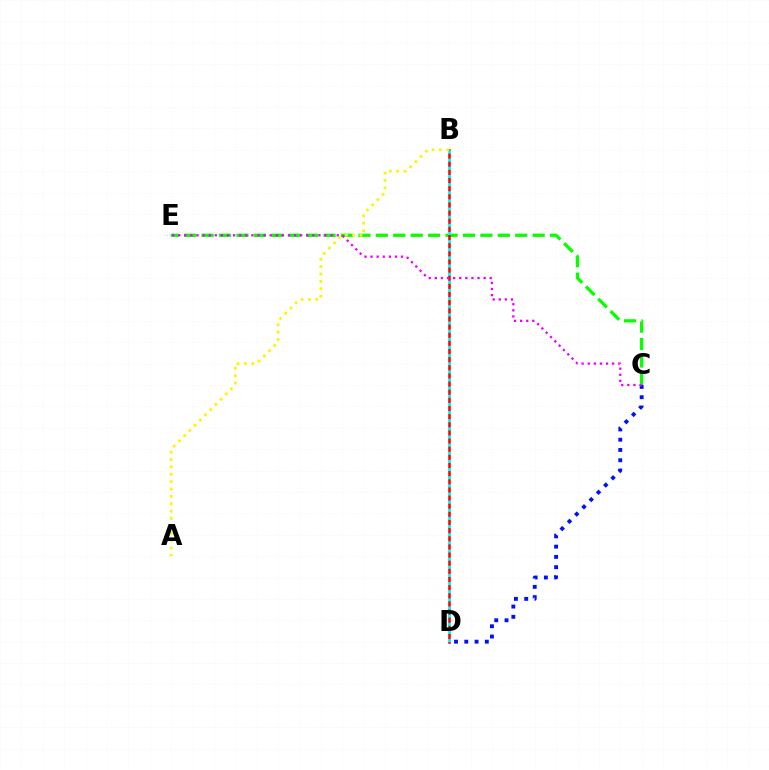{('C', 'E'): [{'color': '#08ff00', 'line_style': 'dashed', 'thickness': 2.37}, {'color': '#ee00ff', 'line_style': 'dotted', 'thickness': 1.66}], ('C', 'D'): [{'color': '#0010ff', 'line_style': 'dotted', 'thickness': 2.79}], ('B', 'D'): [{'color': '#ff0000', 'line_style': 'solid', 'thickness': 1.84}, {'color': '#00fff6', 'line_style': 'dotted', 'thickness': 2.21}], ('A', 'B'): [{'color': '#fcf500', 'line_style': 'dotted', 'thickness': 2.0}]}